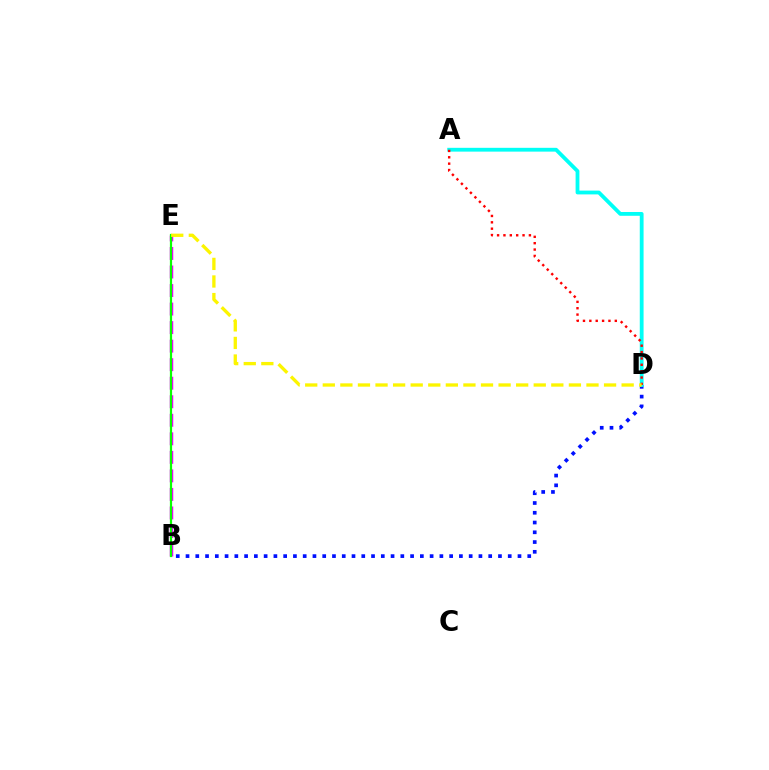{('B', 'E'): [{'color': '#ee00ff', 'line_style': 'dashed', 'thickness': 2.52}, {'color': '#08ff00', 'line_style': 'solid', 'thickness': 1.59}], ('B', 'D'): [{'color': '#0010ff', 'line_style': 'dotted', 'thickness': 2.65}], ('A', 'D'): [{'color': '#00fff6', 'line_style': 'solid', 'thickness': 2.74}, {'color': '#ff0000', 'line_style': 'dotted', 'thickness': 1.73}], ('D', 'E'): [{'color': '#fcf500', 'line_style': 'dashed', 'thickness': 2.39}]}